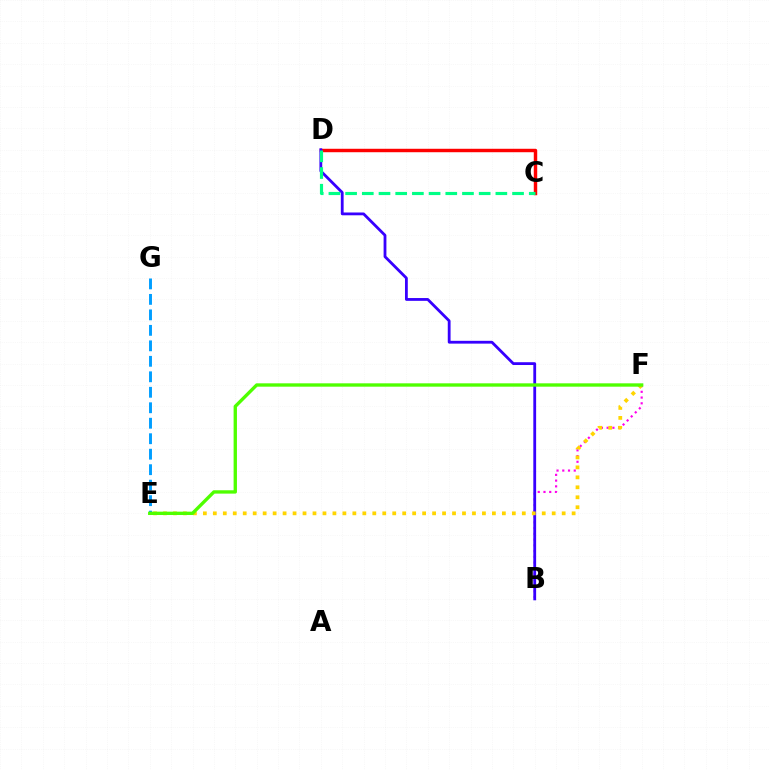{('B', 'F'): [{'color': '#ff00ed', 'line_style': 'dotted', 'thickness': 1.56}], ('C', 'D'): [{'color': '#ff0000', 'line_style': 'solid', 'thickness': 2.48}, {'color': '#00ff86', 'line_style': 'dashed', 'thickness': 2.27}], ('B', 'D'): [{'color': '#3700ff', 'line_style': 'solid', 'thickness': 2.02}], ('E', 'F'): [{'color': '#ffd500', 'line_style': 'dotted', 'thickness': 2.71}, {'color': '#4fff00', 'line_style': 'solid', 'thickness': 2.41}], ('E', 'G'): [{'color': '#009eff', 'line_style': 'dashed', 'thickness': 2.1}]}